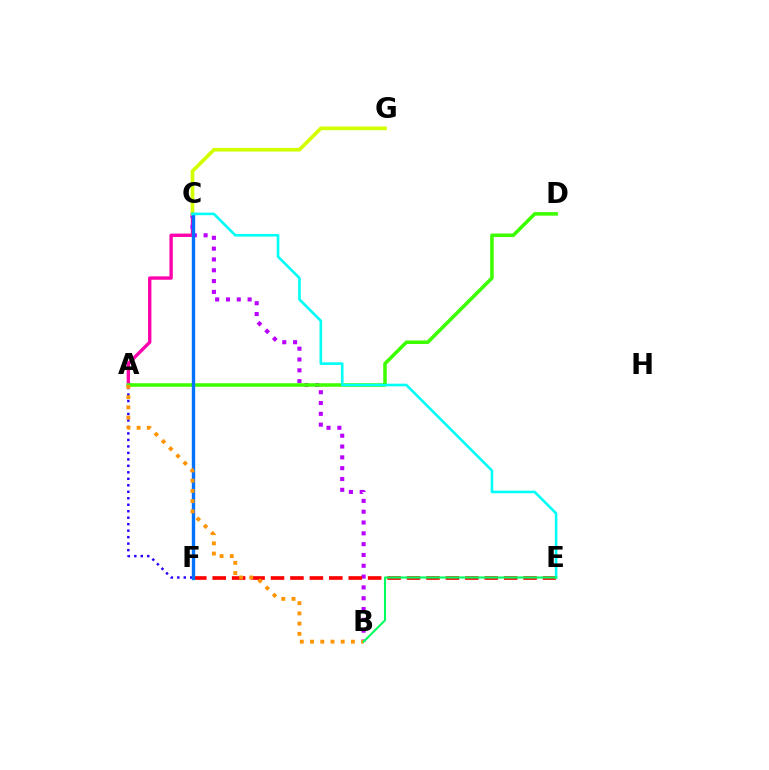{('A', 'C'): [{'color': '#ff00ac', 'line_style': 'solid', 'thickness': 2.41}], ('B', 'C'): [{'color': '#b900ff', 'line_style': 'dotted', 'thickness': 2.94}], ('A', 'D'): [{'color': '#3dff00', 'line_style': 'solid', 'thickness': 2.56}], ('A', 'F'): [{'color': '#2500ff', 'line_style': 'dotted', 'thickness': 1.76}], ('C', 'G'): [{'color': '#d1ff00', 'line_style': 'solid', 'thickness': 2.63}], ('E', 'F'): [{'color': '#ff0000', 'line_style': 'dashed', 'thickness': 2.64}], ('C', 'F'): [{'color': '#0074ff', 'line_style': 'solid', 'thickness': 2.44}], ('A', 'B'): [{'color': '#ff9400', 'line_style': 'dotted', 'thickness': 2.78}], ('C', 'E'): [{'color': '#00fff6', 'line_style': 'solid', 'thickness': 1.89}], ('B', 'E'): [{'color': '#00ff5c', 'line_style': 'solid', 'thickness': 1.51}]}